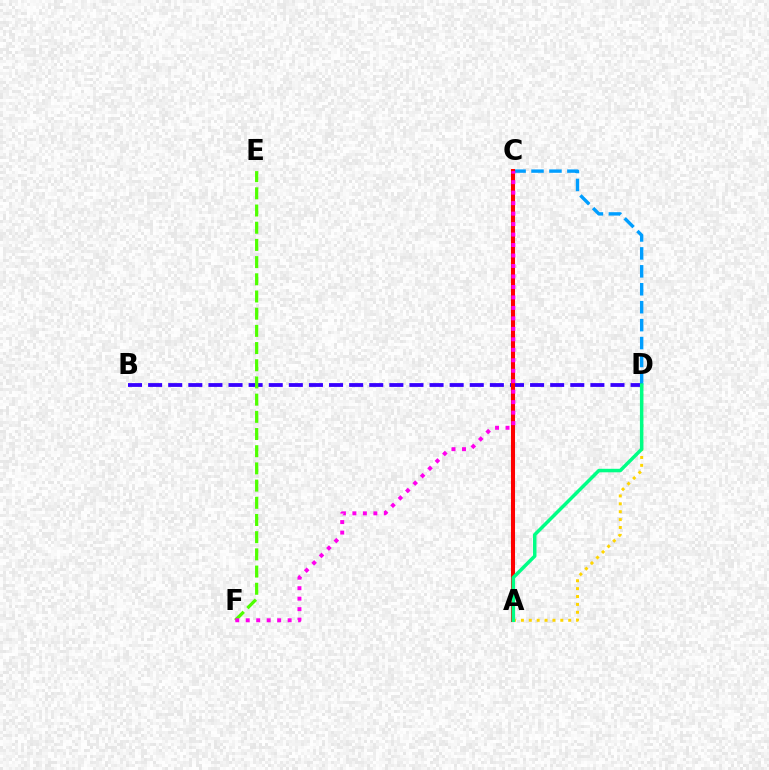{('C', 'D'): [{'color': '#009eff', 'line_style': 'dashed', 'thickness': 2.44}], ('B', 'D'): [{'color': '#3700ff', 'line_style': 'dashed', 'thickness': 2.73}], ('A', 'C'): [{'color': '#ff0000', 'line_style': 'solid', 'thickness': 2.92}], ('E', 'F'): [{'color': '#4fff00', 'line_style': 'dashed', 'thickness': 2.34}], ('A', 'D'): [{'color': '#ffd500', 'line_style': 'dotted', 'thickness': 2.14}, {'color': '#00ff86', 'line_style': 'solid', 'thickness': 2.52}], ('C', 'F'): [{'color': '#ff00ed', 'line_style': 'dotted', 'thickness': 2.85}]}